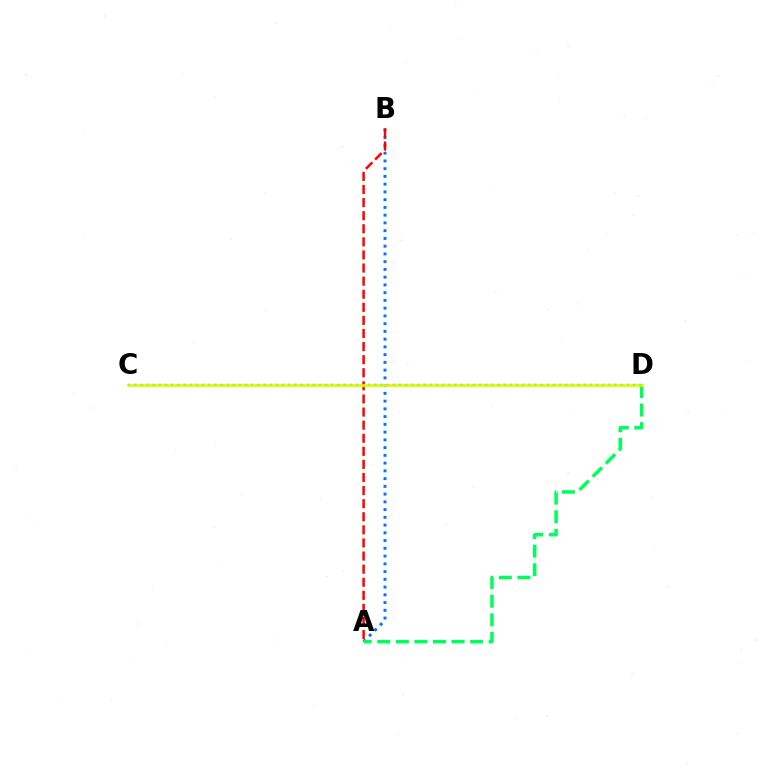{('C', 'D'): [{'color': '#b900ff', 'line_style': 'dotted', 'thickness': 1.67}, {'color': '#d1ff00', 'line_style': 'solid', 'thickness': 1.92}], ('A', 'B'): [{'color': '#0074ff', 'line_style': 'dotted', 'thickness': 2.11}, {'color': '#ff0000', 'line_style': 'dashed', 'thickness': 1.78}], ('A', 'D'): [{'color': '#00ff5c', 'line_style': 'dashed', 'thickness': 2.52}]}